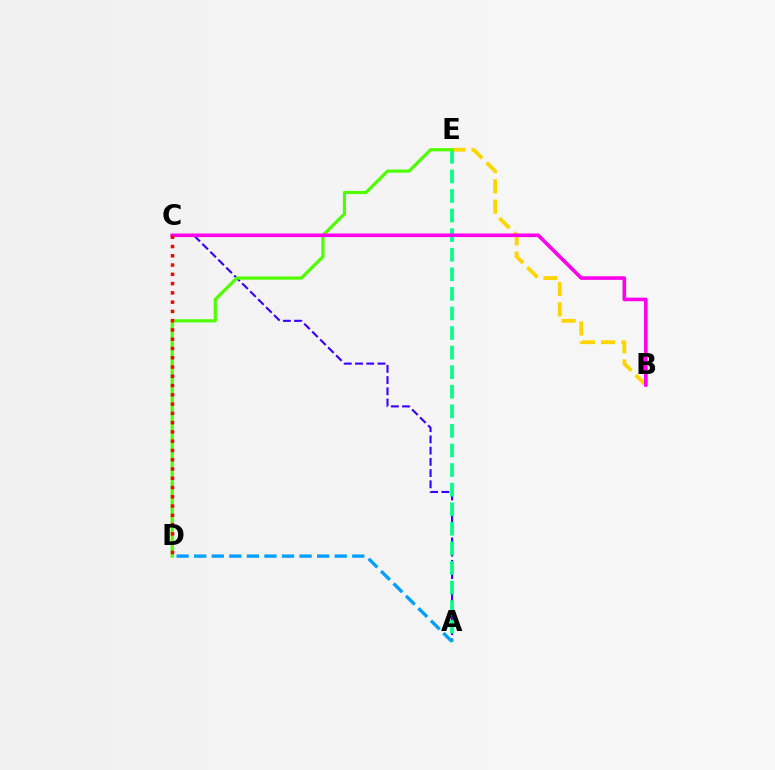{('B', 'E'): [{'color': '#ffd500', 'line_style': 'dashed', 'thickness': 2.76}], ('A', 'C'): [{'color': '#3700ff', 'line_style': 'dashed', 'thickness': 1.53}], ('A', 'E'): [{'color': '#00ff86', 'line_style': 'dashed', 'thickness': 2.66}], ('D', 'E'): [{'color': '#4fff00', 'line_style': 'solid', 'thickness': 2.3}], ('A', 'D'): [{'color': '#009eff', 'line_style': 'dashed', 'thickness': 2.39}], ('B', 'C'): [{'color': '#ff00ed', 'line_style': 'solid', 'thickness': 2.6}], ('C', 'D'): [{'color': '#ff0000', 'line_style': 'dotted', 'thickness': 2.52}]}